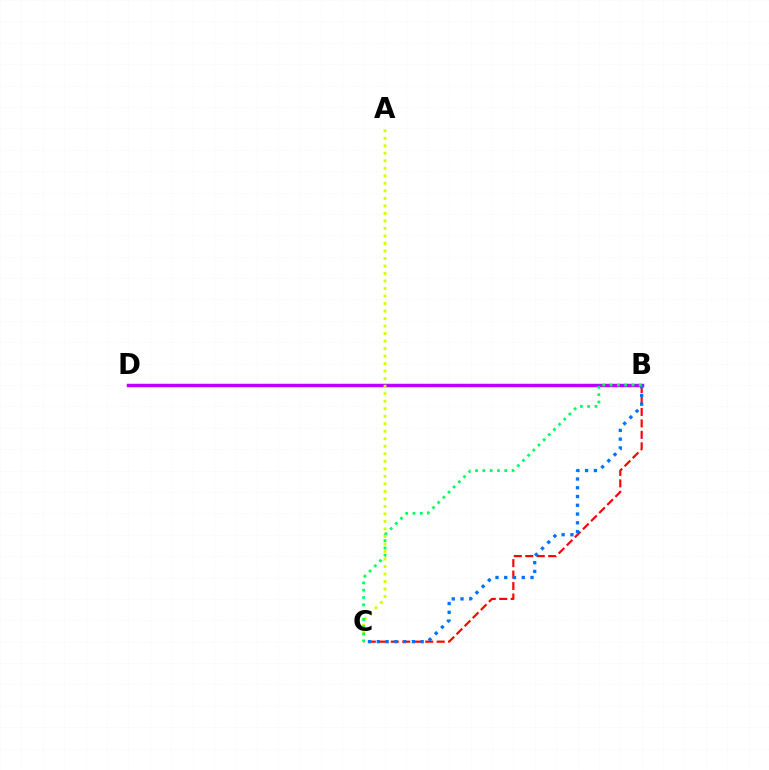{('B', 'D'): [{'color': '#b900ff', 'line_style': 'solid', 'thickness': 2.5}], ('A', 'C'): [{'color': '#d1ff00', 'line_style': 'dotted', 'thickness': 2.04}], ('B', 'C'): [{'color': '#ff0000', 'line_style': 'dashed', 'thickness': 1.56}, {'color': '#0074ff', 'line_style': 'dotted', 'thickness': 2.38}, {'color': '#00ff5c', 'line_style': 'dotted', 'thickness': 1.98}]}